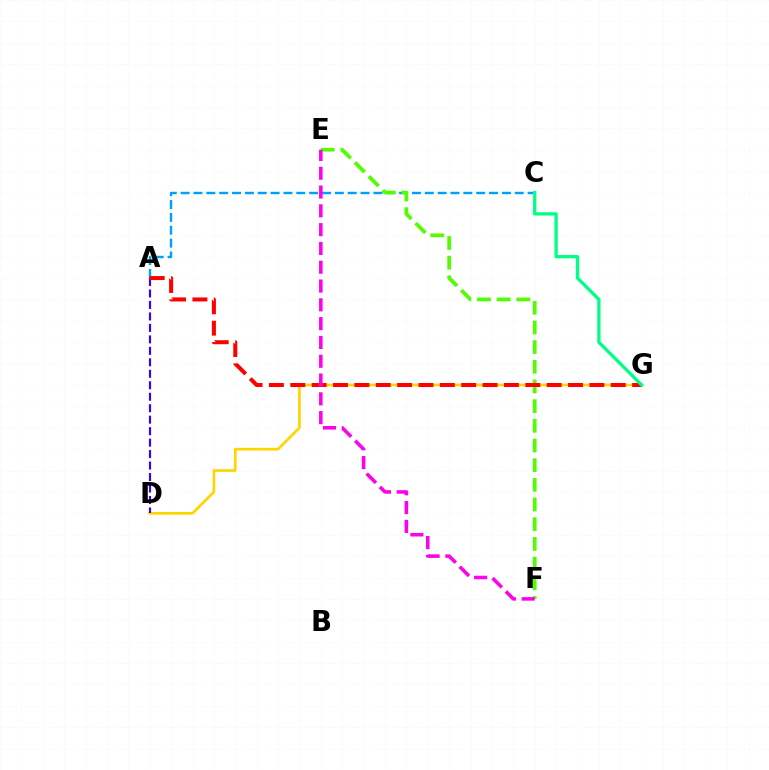{('D', 'G'): [{'color': '#ffd500', 'line_style': 'solid', 'thickness': 1.93}], ('A', 'D'): [{'color': '#3700ff', 'line_style': 'dashed', 'thickness': 1.56}], ('A', 'C'): [{'color': '#009eff', 'line_style': 'dashed', 'thickness': 1.75}], ('E', 'F'): [{'color': '#4fff00', 'line_style': 'dashed', 'thickness': 2.67}, {'color': '#ff00ed', 'line_style': 'dashed', 'thickness': 2.55}], ('A', 'G'): [{'color': '#ff0000', 'line_style': 'dashed', 'thickness': 2.9}], ('C', 'G'): [{'color': '#00ff86', 'line_style': 'solid', 'thickness': 2.38}]}